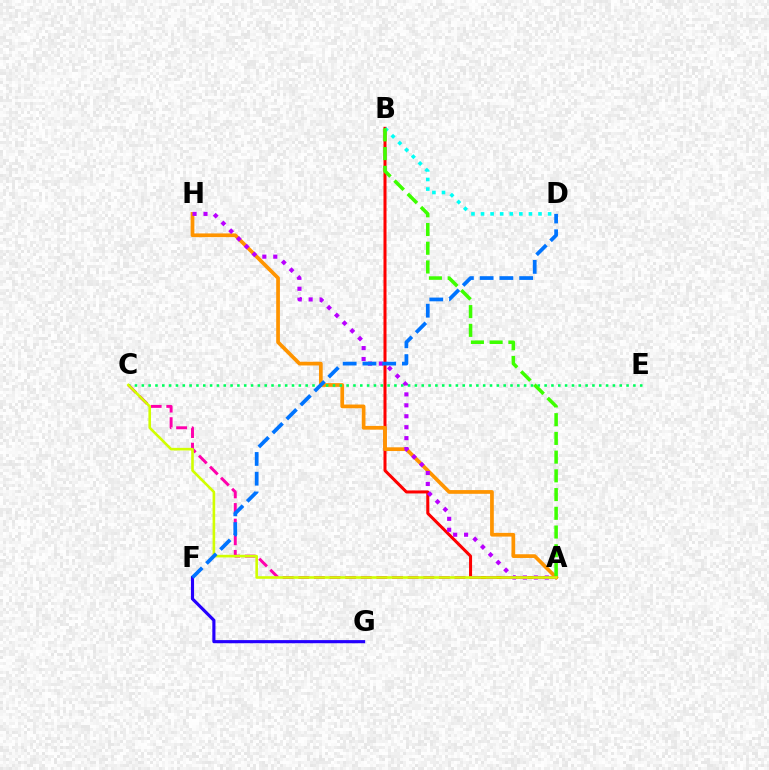{('F', 'G'): [{'color': '#2500ff', 'line_style': 'solid', 'thickness': 2.25}], ('A', 'B'): [{'color': '#ff0000', 'line_style': 'solid', 'thickness': 2.18}, {'color': '#3dff00', 'line_style': 'dashed', 'thickness': 2.54}], ('A', 'H'): [{'color': '#ff9400', 'line_style': 'solid', 'thickness': 2.68}, {'color': '#b900ff', 'line_style': 'dotted', 'thickness': 2.97}], ('A', 'C'): [{'color': '#ff00ac', 'line_style': 'dashed', 'thickness': 2.12}, {'color': '#d1ff00', 'line_style': 'solid', 'thickness': 1.87}], ('B', 'D'): [{'color': '#00fff6', 'line_style': 'dotted', 'thickness': 2.6}], ('C', 'E'): [{'color': '#00ff5c', 'line_style': 'dotted', 'thickness': 1.85}], ('D', 'F'): [{'color': '#0074ff', 'line_style': 'dashed', 'thickness': 2.68}]}